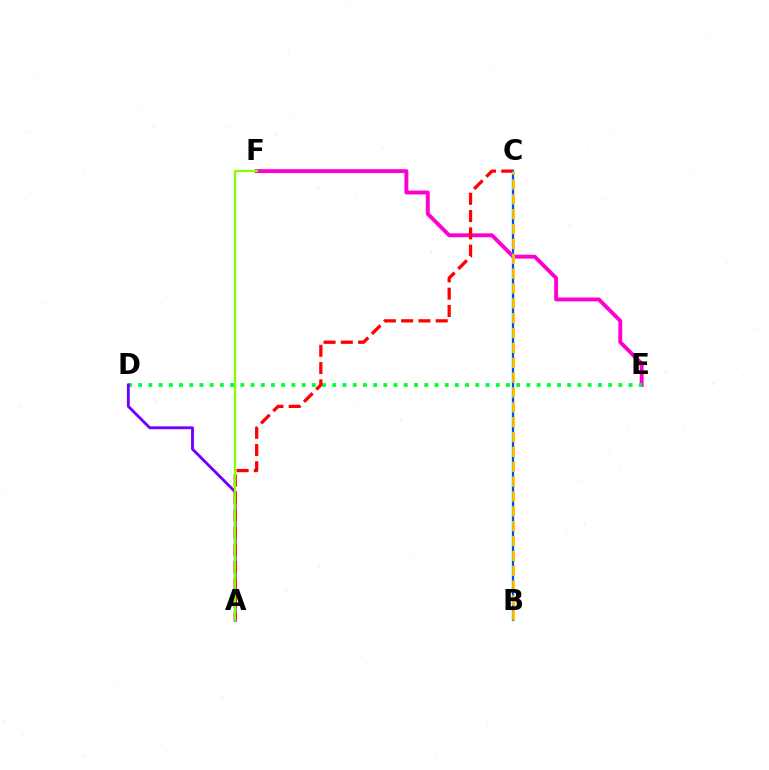{('E', 'F'): [{'color': '#ff00cf', 'line_style': 'solid', 'thickness': 2.81}], ('D', 'E'): [{'color': '#00ff39', 'line_style': 'dotted', 'thickness': 2.78}], ('A', 'D'): [{'color': '#7200ff', 'line_style': 'solid', 'thickness': 2.07}], ('B', 'C'): [{'color': '#00fff6', 'line_style': 'solid', 'thickness': 1.64}, {'color': '#004bff', 'line_style': 'solid', 'thickness': 1.55}, {'color': '#ffbd00', 'line_style': 'dashed', 'thickness': 2.02}], ('A', 'C'): [{'color': '#ff0000', 'line_style': 'dashed', 'thickness': 2.35}], ('A', 'F'): [{'color': '#84ff00', 'line_style': 'solid', 'thickness': 1.63}]}